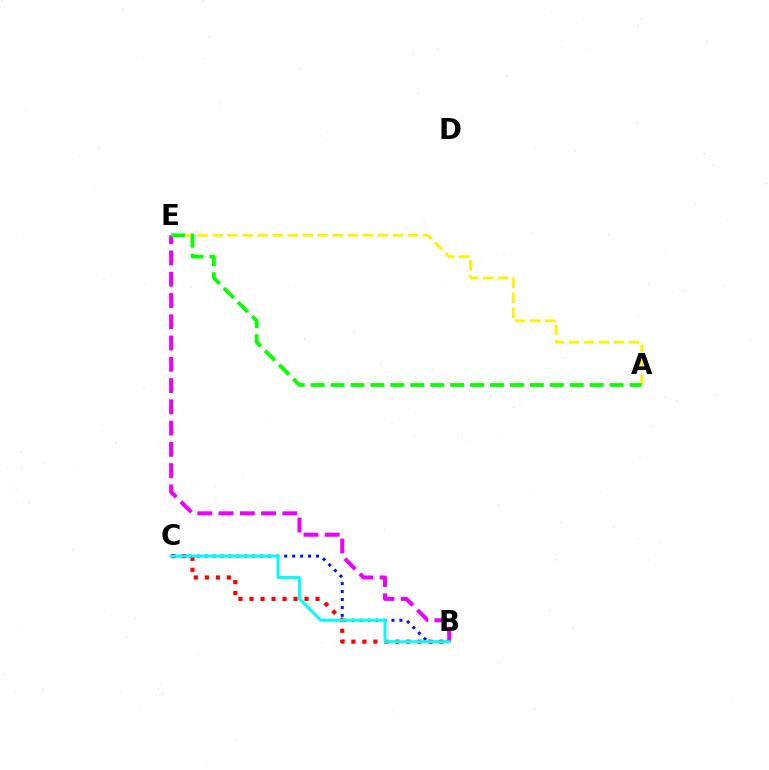{('B', 'C'): [{'color': '#ff0000', 'line_style': 'dotted', 'thickness': 2.99}, {'color': '#0010ff', 'line_style': 'dotted', 'thickness': 2.16}, {'color': '#00fff6', 'line_style': 'solid', 'thickness': 2.14}], ('B', 'E'): [{'color': '#ee00ff', 'line_style': 'dashed', 'thickness': 2.89}], ('A', 'E'): [{'color': '#fcf500', 'line_style': 'dashed', 'thickness': 2.04}, {'color': '#08ff00', 'line_style': 'dashed', 'thickness': 2.71}]}